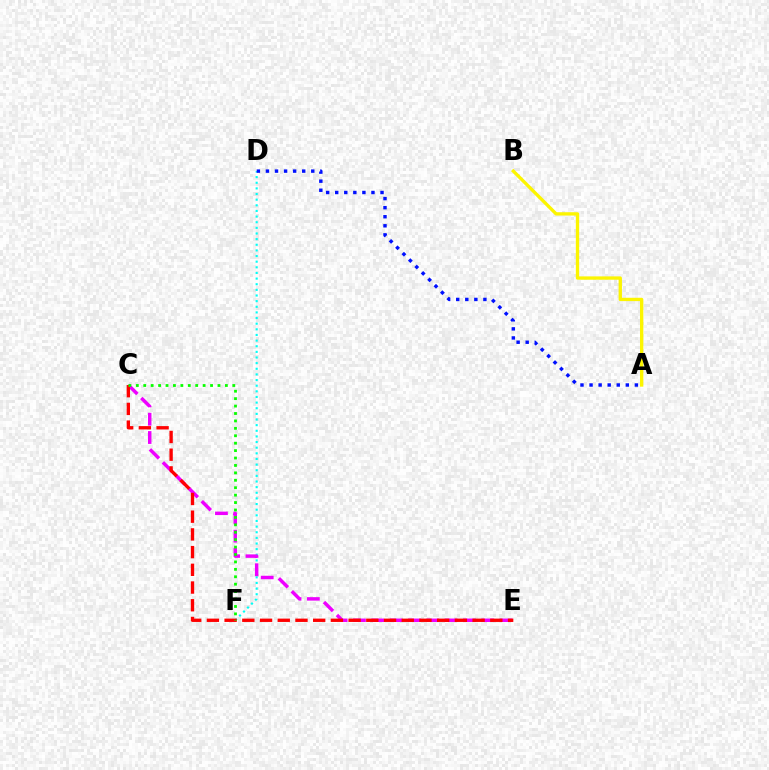{('D', 'F'): [{'color': '#00fff6', 'line_style': 'dotted', 'thickness': 1.53}], ('C', 'E'): [{'color': '#ee00ff', 'line_style': 'dashed', 'thickness': 2.49}, {'color': '#ff0000', 'line_style': 'dashed', 'thickness': 2.41}], ('A', 'D'): [{'color': '#0010ff', 'line_style': 'dotted', 'thickness': 2.46}], ('A', 'B'): [{'color': '#fcf500', 'line_style': 'solid', 'thickness': 2.4}], ('C', 'F'): [{'color': '#08ff00', 'line_style': 'dotted', 'thickness': 2.02}]}